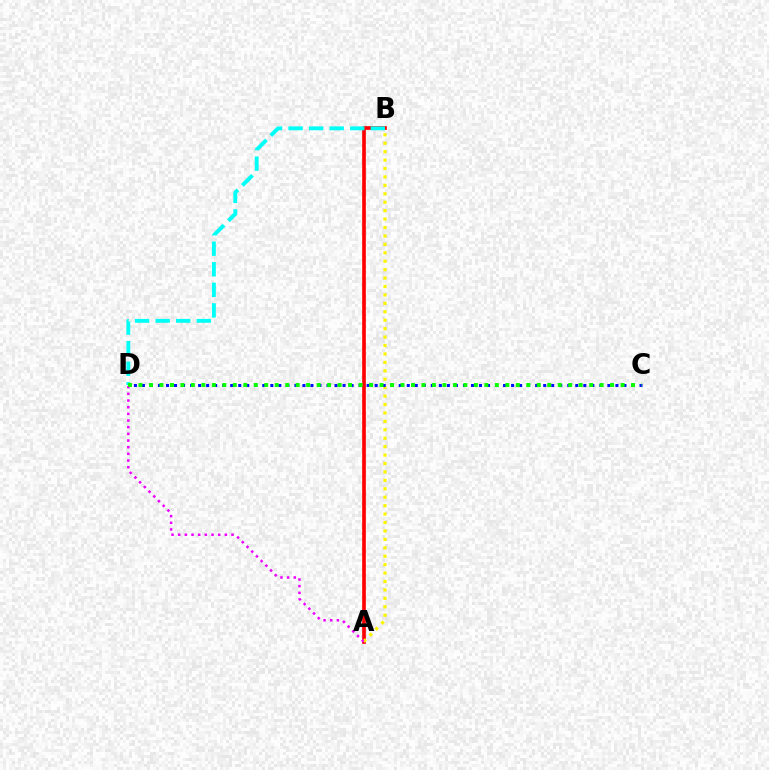{('A', 'B'): [{'color': '#ff0000', 'line_style': 'solid', 'thickness': 2.65}, {'color': '#fcf500', 'line_style': 'dotted', 'thickness': 2.29}], ('B', 'D'): [{'color': '#00fff6', 'line_style': 'dashed', 'thickness': 2.79}], ('A', 'D'): [{'color': '#ee00ff', 'line_style': 'dotted', 'thickness': 1.81}], ('C', 'D'): [{'color': '#0010ff', 'line_style': 'dotted', 'thickness': 2.18}, {'color': '#08ff00', 'line_style': 'dotted', 'thickness': 2.85}]}